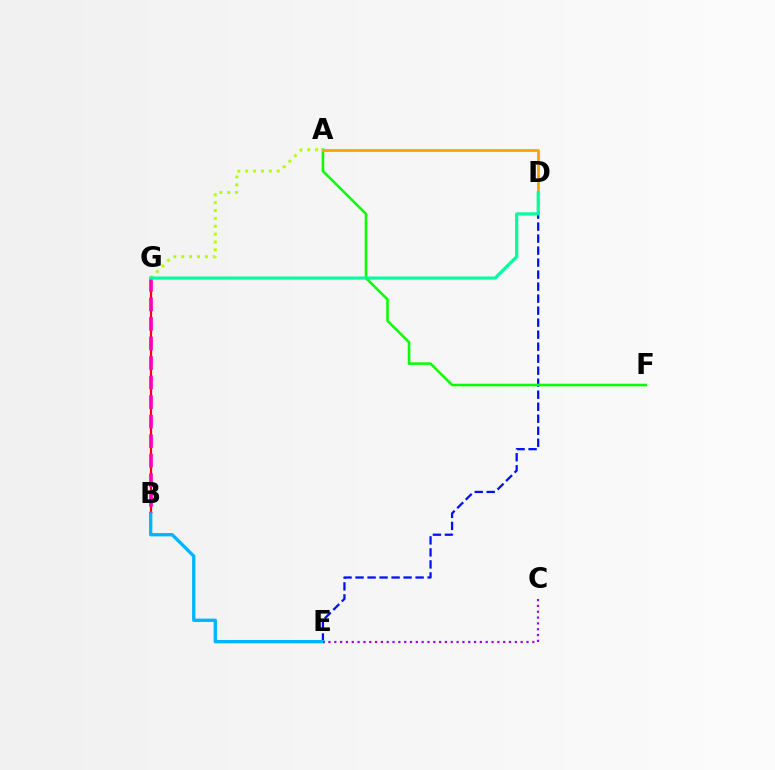{('D', 'E'): [{'color': '#0010ff', 'line_style': 'dashed', 'thickness': 1.63}], ('A', 'F'): [{'color': '#08ff00', 'line_style': 'solid', 'thickness': 1.84}], ('B', 'G'): [{'color': '#ff0000', 'line_style': 'solid', 'thickness': 1.58}, {'color': '#ff00bd', 'line_style': 'dashed', 'thickness': 2.66}], ('A', 'G'): [{'color': '#b3ff00', 'line_style': 'dotted', 'thickness': 2.14}], ('A', 'D'): [{'color': '#ffa500', 'line_style': 'solid', 'thickness': 2.06}], ('B', 'E'): [{'color': '#00b5ff', 'line_style': 'solid', 'thickness': 2.39}], ('D', 'G'): [{'color': '#00ff9d', 'line_style': 'solid', 'thickness': 2.28}], ('C', 'E'): [{'color': '#9b00ff', 'line_style': 'dotted', 'thickness': 1.58}]}